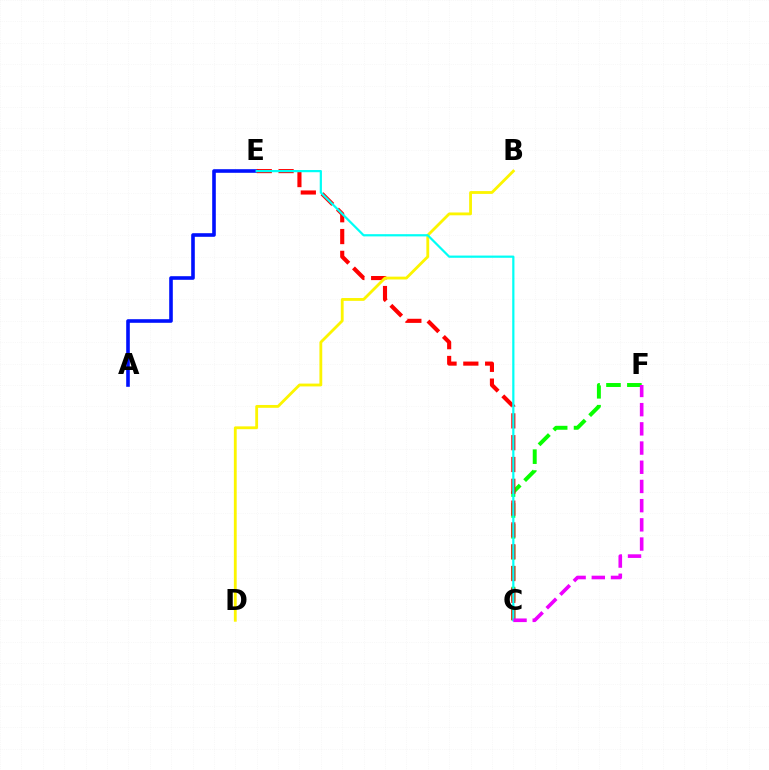{('A', 'E'): [{'color': '#0010ff', 'line_style': 'solid', 'thickness': 2.59}], ('C', 'F'): [{'color': '#08ff00', 'line_style': 'dashed', 'thickness': 2.84}, {'color': '#ee00ff', 'line_style': 'dashed', 'thickness': 2.61}], ('C', 'E'): [{'color': '#ff0000', 'line_style': 'dashed', 'thickness': 2.96}, {'color': '#00fff6', 'line_style': 'solid', 'thickness': 1.6}], ('B', 'D'): [{'color': '#fcf500', 'line_style': 'solid', 'thickness': 2.03}]}